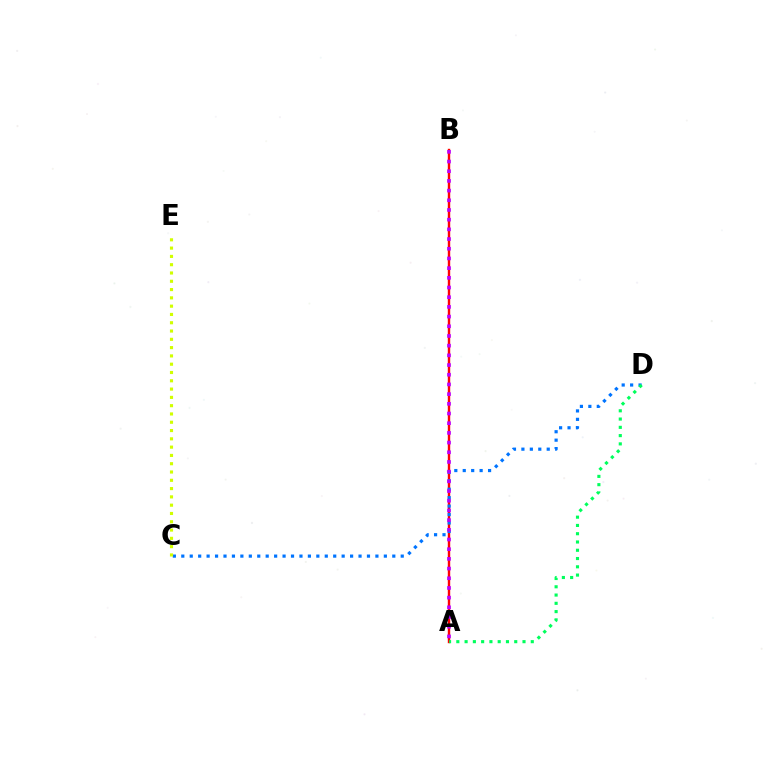{('A', 'B'): [{'color': '#ff0000', 'line_style': 'solid', 'thickness': 1.73}, {'color': '#b900ff', 'line_style': 'dotted', 'thickness': 2.63}], ('C', 'D'): [{'color': '#0074ff', 'line_style': 'dotted', 'thickness': 2.29}], ('C', 'E'): [{'color': '#d1ff00', 'line_style': 'dotted', 'thickness': 2.25}], ('A', 'D'): [{'color': '#00ff5c', 'line_style': 'dotted', 'thickness': 2.25}]}